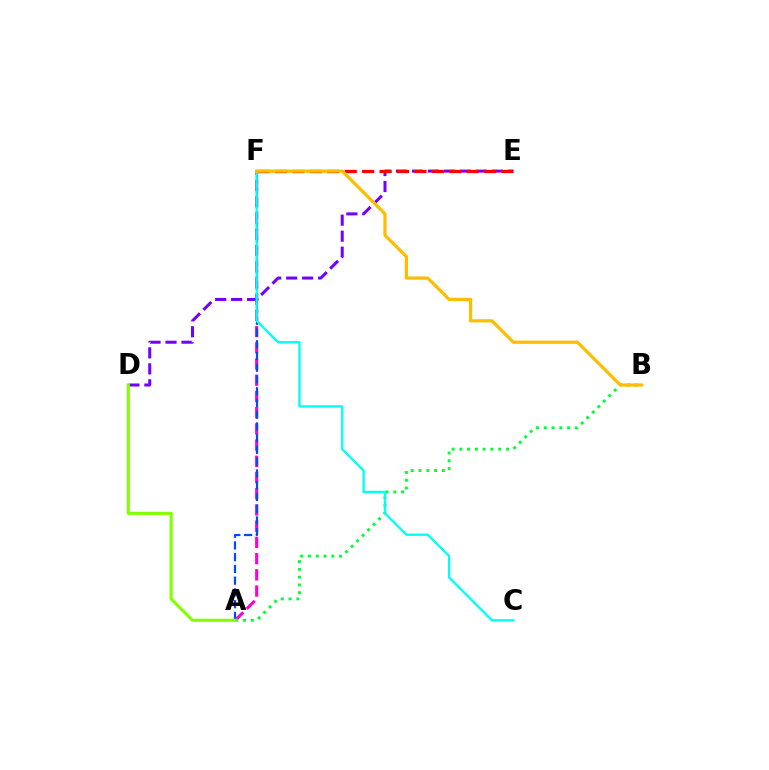{('A', 'F'): [{'color': '#ff00cf', 'line_style': 'dashed', 'thickness': 2.2}, {'color': '#004bff', 'line_style': 'dashed', 'thickness': 1.6}], ('D', 'E'): [{'color': '#7200ff', 'line_style': 'dashed', 'thickness': 2.17}], ('E', 'F'): [{'color': '#ff0000', 'line_style': 'dashed', 'thickness': 2.37}], ('A', 'B'): [{'color': '#00ff39', 'line_style': 'dotted', 'thickness': 2.11}], ('C', 'F'): [{'color': '#00fff6', 'line_style': 'solid', 'thickness': 1.67}], ('A', 'D'): [{'color': '#84ff00', 'line_style': 'solid', 'thickness': 2.23}], ('B', 'F'): [{'color': '#ffbd00', 'line_style': 'solid', 'thickness': 2.31}]}